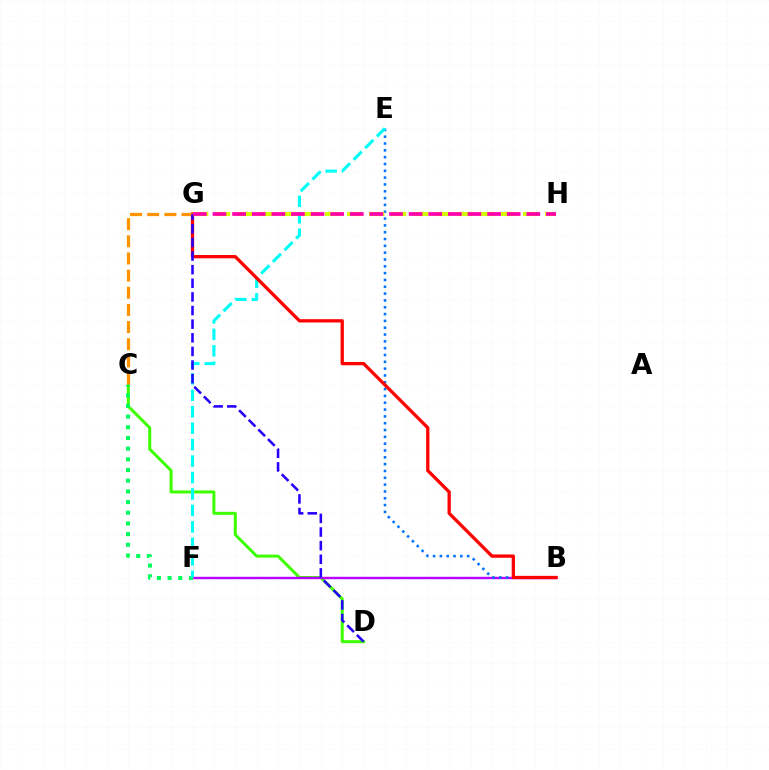{('C', 'D'): [{'color': '#3dff00', 'line_style': 'solid', 'thickness': 2.15}], ('B', 'F'): [{'color': '#b900ff', 'line_style': 'solid', 'thickness': 1.74}], ('B', 'E'): [{'color': '#0074ff', 'line_style': 'dotted', 'thickness': 1.85}], ('C', 'F'): [{'color': '#00ff5c', 'line_style': 'dotted', 'thickness': 2.9}], ('E', 'F'): [{'color': '#00fff6', 'line_style': 'dashed', 'thickness': 2.24}], ('B', 'G'): [{'color': '#ff0000', 'line_style': 'solid', 'thickness': 2.37}], ('C', 'G'): [{'color': '#ff9400', 'line_style': 'dashed', 'thickness': 2.33}], ('D', 'G'): [{'color': '#2500ff', 'line_style': 'dashed', 'thickness': 1.85}], ('G', 'H'): [{'color': '#d1ff00', 'line_style': 'dashed', 'thickness': 2.99}, {'color': '#ff00ac', 'line_style': 'dashed', 'thickness': 2.66}]}